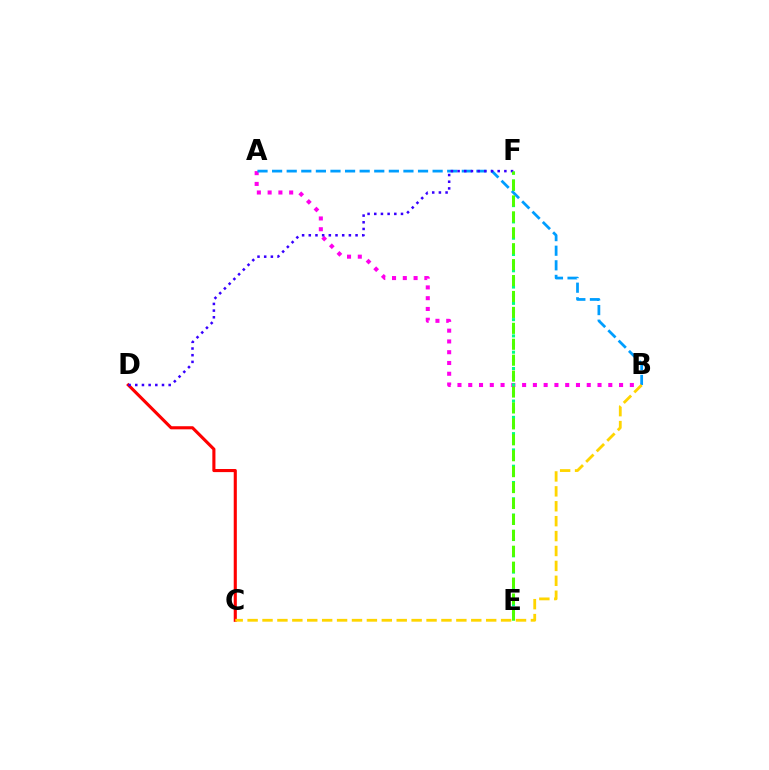{('C', 'D'): [{'color': '#ff0000', 'line_style': 'solid', 'thickness': 2.24}], ('A', 'B'): [{'color': '#ff00ed', 'line_style': 'dotted', 'thickness': 2.93}, {'color': '#009eff', 'line_style': 'dashed', 'thickness': 1.98}], ('E', 'F'): [{'color': '#00ff86', 'line_style': 'dotted', 'thickness': 2.21}, {'color': '#4fff00', 'line_style': 'dashed', 'thickness': 2.16}], ('D', 'F'): [{'color': '#3700ff', 'line_style': 'dotted', 'thickness': 1.82}], ('B', 'C'): [{'color': '#ffd500', 'line_style': 'dashed', 'thickness': 2.03}]}